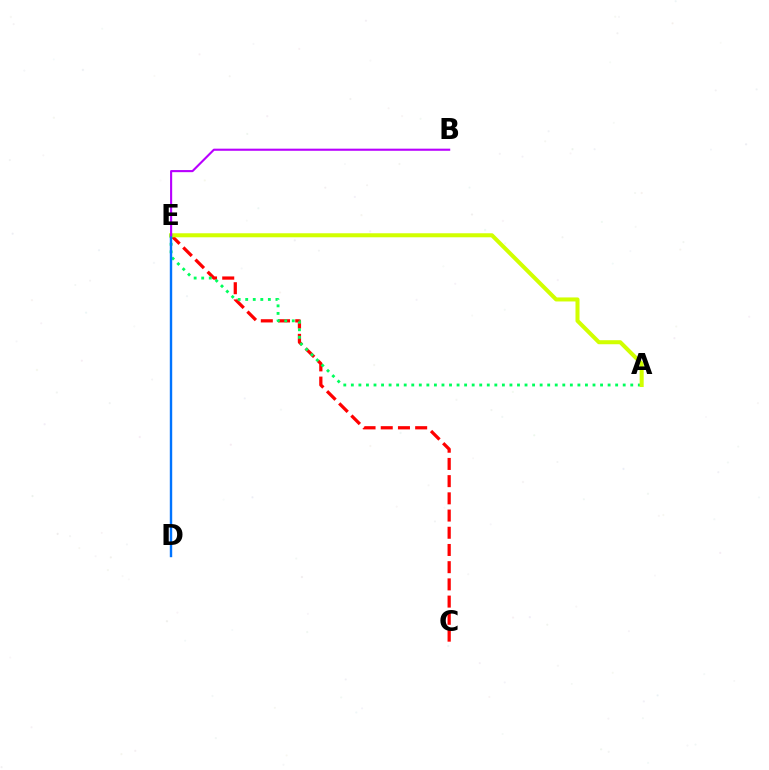{('C', 'E'): [{'color': '#ff0000', 'line_style': 'dashed', 'thickness': 2.34}], ('A', 'E'): [{'color': '#00ff5c', 'line_style': 'dotted', 'thickness': 2.05}, {'color': '#d1ff00', 'line_style': 'solid', 'thickness': 2.9}], ('D', 'E'): [{'color': '#0074ff', 'line_style': 'solid', 'thickness': 1.73}], ('B', 'E'): [{'color': '#b900ff', 'line_style': 'solid', 'thickness': 1.52}]}